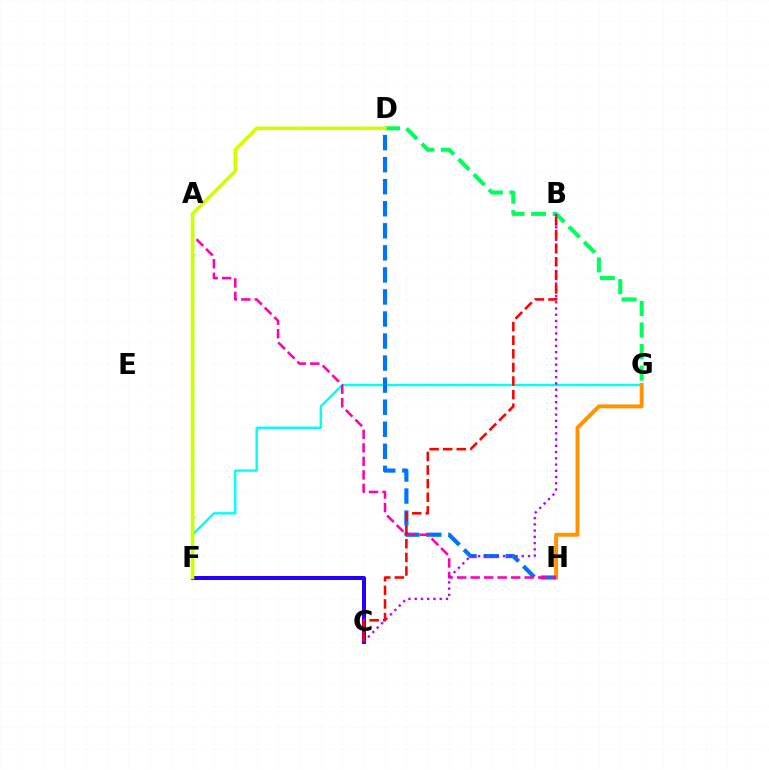{('F', 'G'): [{'color': '#00fff6', 'line_style': 'solid', 'thickness': 1.71}], ('G', 'H'): [{'color': '#ff9400', 'line_style': 'solid', 'thickness': 2.84}], ('D', 'H'): [{'color': '#0074ff', 'line_style': 'dashed', 'thickness': 3.0}], ('D', 'G'): [{'color': '#00ff5c', 'line_style': 'dashed', 'thickness': 2.93}], ('A', 'F'): [{'color': '#3dff00', 'line_style': 'solid', 'thickness': 1.68}], ('A', 'H'): [{'color': '#ff00ac', 'line_style': 'dashed', 'thickness': 1.84}], ('C', 'F'): [{'color': '#2500ff', 'line_style': 'solid', 'thickness': 2.87}], ('B', 'C'): [{'color': '#b900ff', 'line_style': 'dotted', 'thickness': 1.7}, {'color': '#ff0000', 'line_style': 'dashed', 'thickness': 1.85}], ('D', 'F'): [{'color': '#d1ff00', 'line_style': 'solid', 'thickness': 2.57}]}